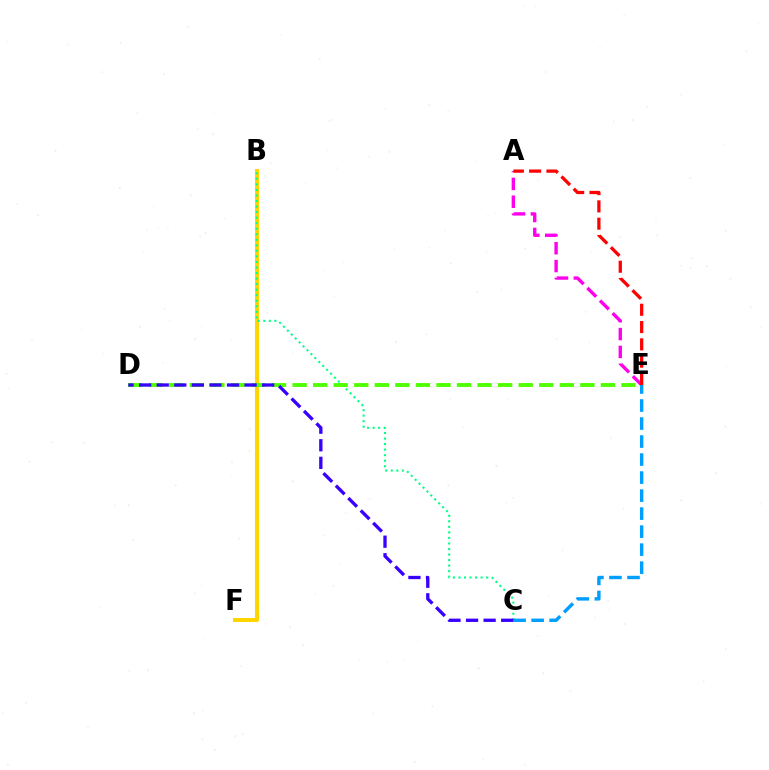{('A', 'E'): [{'color': '#ff00ed', 'line_style': 'dashed', 'thickness': 2.43}, {'color': '#ff0000', 'line_style': 'dashed', 'thickness': 2.35}], ('B', 'F'): [{'color': '#ffd500', 'line_style': 'solid', 'thickness': 2.92}], ('B', 'C'): [{'color': '#00ff86', 'line_style': 'dotted', 'thickness': 1.51}], ('C', 'E'): [{'color': '#009eff', 'line_style': 'dashed', 'thickness': 2.45}], ('D', 'E'): [{'color': '#4fff00', 'line_style': 'dashed', 'thickness': 2.79}], ('C', 'D'): [{'color': '#3700ff', 'line_style': 'dashed', 'thickness': 2.39}]}